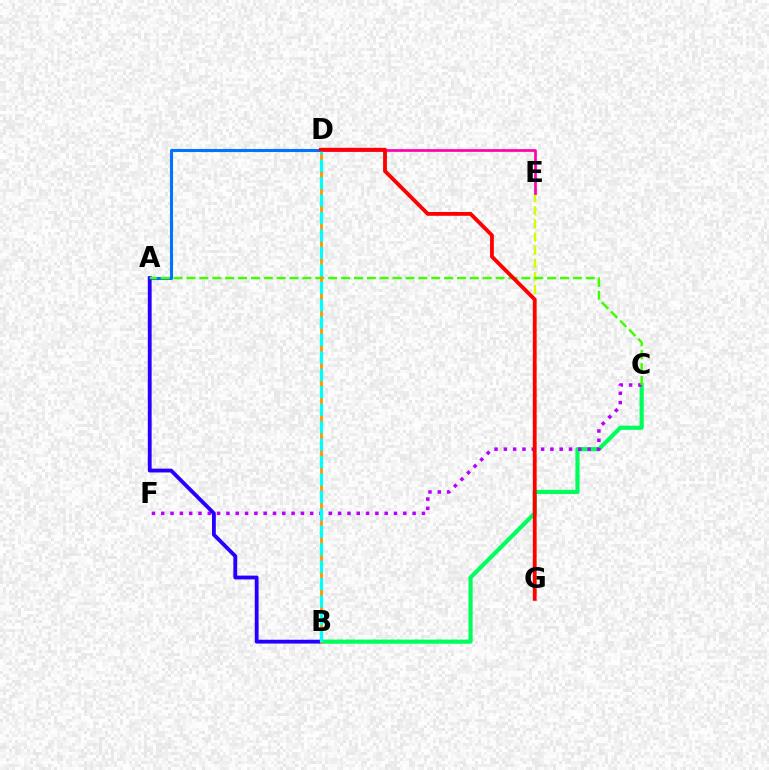{('E', 'G'): [{'color': '#d1ff00', 'line_style': 'dashed', 'thickness': 1.79}], ('A', 'D'): [{'color': '#0074ff', 'line_style': 'solid', 'thickness': 2.21}], ('B', 'C'): [{'color': '#00ff5c', 'line_style': 'solid', 'thickness': 2.99}], ('C', 'F'): [{'color': '#b900ff', 'line_style': 'dotted', 'thickness': 2.53}], ('D', 'E'): [{'color': '#ff00ac', 'line_style': 'solid', 'thickness': 1.95}], ('A', 'B'): [{'color': '#2500ff', 'line_style': 'solid', 'thickness': 2.76}], ('A', 'C'): [{'color': '#3dff00', 'line_style': 'dashed', 'thickness': 1.75}], ('B', 'D'): [{'color': '#ff9400', 'line_style': 'solid', 'thickness': 2.0}, {'color': '#00fff6', 'line_style': 'dashed', 'thickness': 2.37}], ('D', 'G'): [{'color': '#ff0000', 'line_style': 'solid', 'thickness': 2.75}]}